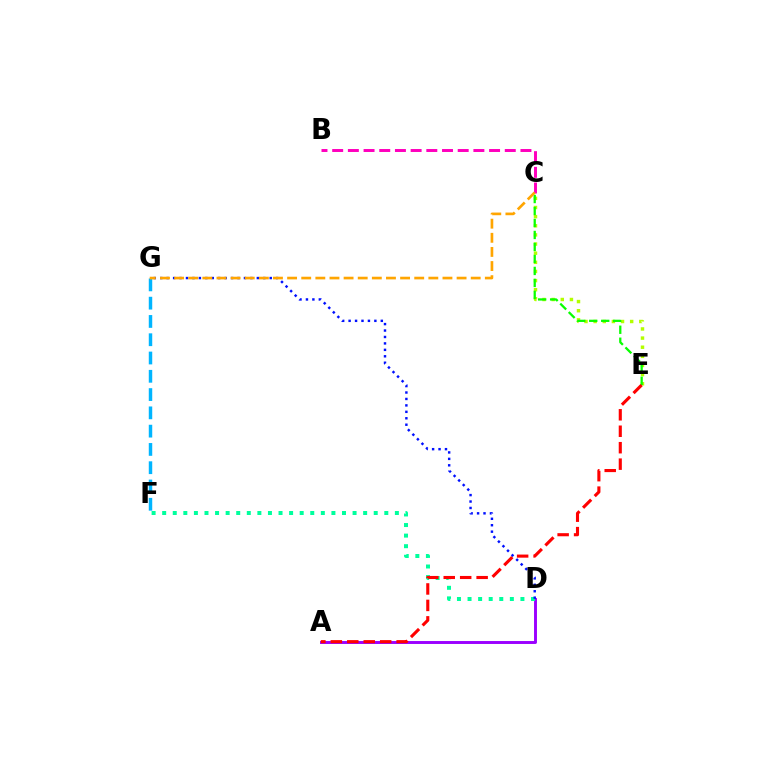{('A', 'D'): [{'color': '#9b00ff', 'line_style': 'solid', 'thickness': 2.11}], ('D', 'F'): [{'color': '#00ff9d', 'line_style': 'dotted', 'thickness': 2.87}], ('C', 'E'): [{'color': '#b3ff00', 'line_style': 'dotted', 'thickness': 2.48}, {'color': '#08ff00', 'line_style': 'dashed', 'thickness': 1.63}], ('F', 'G'): [{'color': '#00b5ff', 'line_style': 'dashed', 'thickness': 2.48}], ('B', 'C'): [{'color': '#ff00bd', 'line_style': 'dashed', 'thickness': 2.13}], ('A', 'E'): [{'color': '#ff0000', 'line_style': 'dashed', 'thickness': 2.24}], ('D', 'G'): [{'color': '#0010ff', 'line_style': 'dotted', 'thickness': 1.75}], ('C', 'G'): [{'color': '#ffa500', 'line_style': 'dashed', 'thickness': 1.92}]}